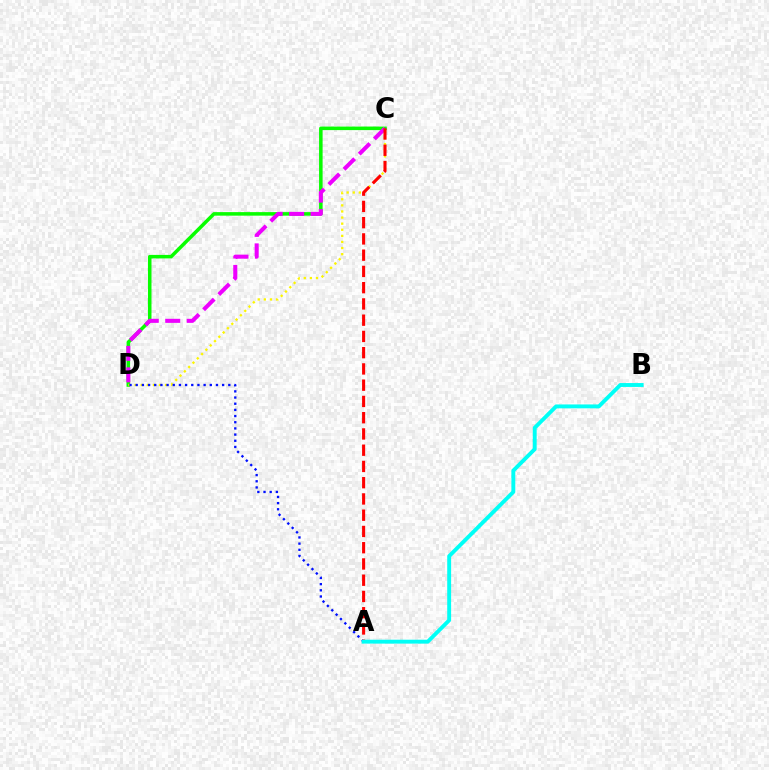{('C', 'D'): [{'color': '#08ff00', 'line_style': 'solid', 'thickness': 2.54}, {'color': '#fcf500', 'line_style': 'dotted', 'thickness': 1.66}, {'color': '#ee00ff', 'line_style': 'dashed', 'thickness': 2.92}], ('A', 'D'): [{'color': '#0010ff', 'line_style': 'dotted', 'thickness': 1.68}], ('A', 'C'): [{'color': '#ff0000', 'line_style': 'dashed', 'thickness': 2.21}], ('A', 'B'): [{'color': '#00fff6', 'line_style': 'solid', 'thickness': 2.8}]}